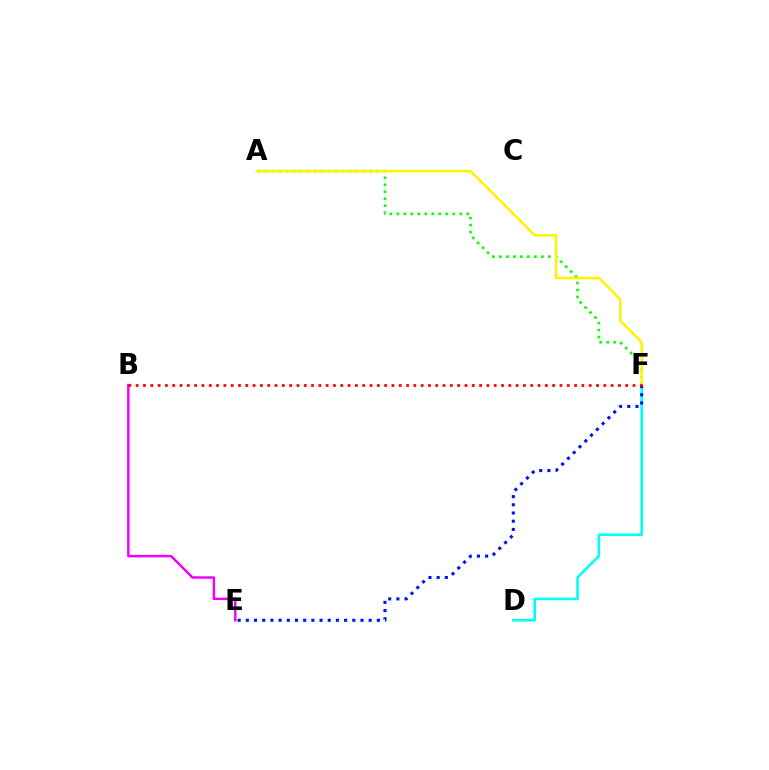{('A', 'F'): [{'color': '#08ff00', 'line_style': 'dotted', 'thickness': 1.9}, {'color': '#fcf500', 'line_style': 'solid', 'thickness': 1.81}], ('D', 'F'): [{'color': '#00fff6', 'line_style': 'solid', 'thickness': 1.86}], ('B', 'E'): [{'color': '#ee00ff', 'line_style': 'solid', 'thickness': 1.76}], ('E', 'F'): [{'color': '#0010ff', 'line_style': 'dotted', 'thickness': 2.22}], ('B', 'F'): [{'color': '#ff0000', 'line_style': 'dotted', 'thickness': 1.99}]}